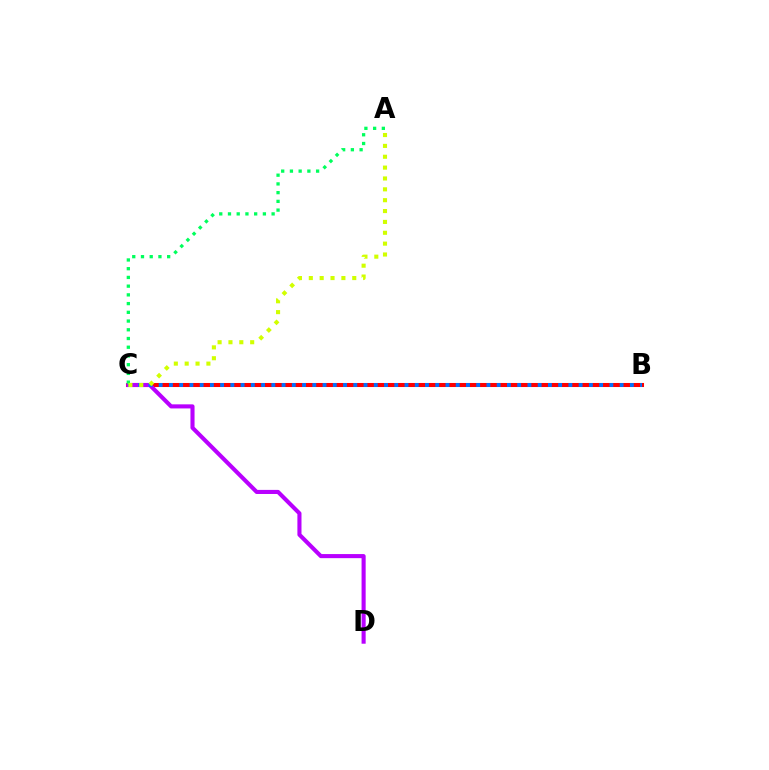{('B', 'C'): [{'color': '#ff0000', 'line_style': 'solid', 'thickness': 2.92}, {'color': '#0074ff', 'line_style': 'dotted', 'thickness': 2.78}], ('C', 'D'): [{'color': '#b900ff', 'line_style': 'solid', 'thickness': 2.94}], ('A', 'C'): [{'color': '#00ff5c', 'line_style': 'dotted', 'thickness': 2.37}, {'color': '#d1ff00', 'line_style': 'dotted', 'thickness': 2.95}]}